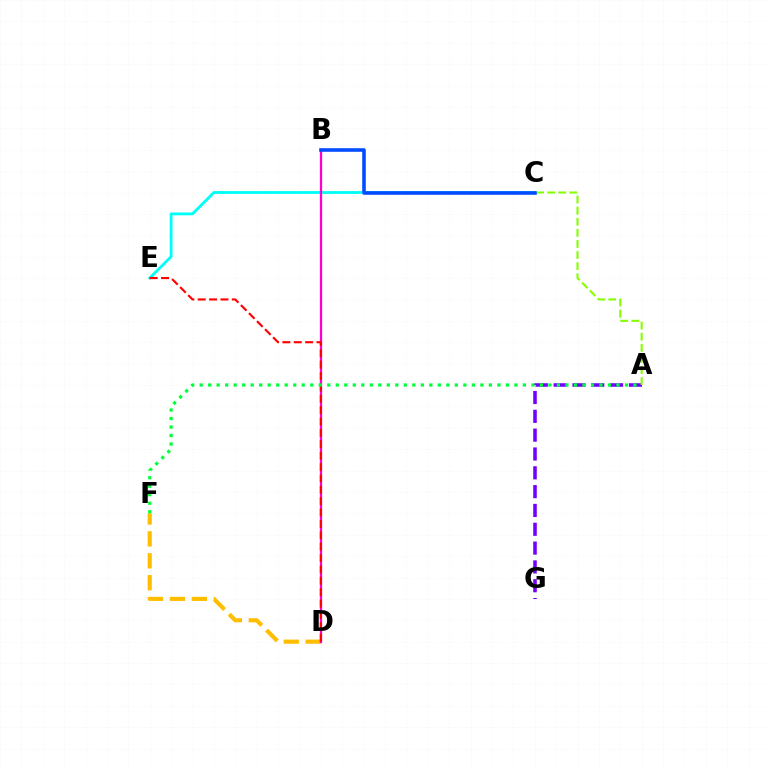{('D', 'F'): [{'color': '#ffbd00', 'line_style': 'dashed', 'thickness': 2.98}], ('C', 'E'): [{'color': '#00fff6', 'line_style': 'solid', 'thickness': 2.04}], ('B', 'D'): [{'color': '#ff00cf', 'line_style': 'solid', 'thickness': 1.64}], ('A', 'G'): [{'color': '#7200ff', 'line_style': 'dashed', 'thickness': 2.56}], ('D', 'E'): [{'color': '#ff0000', 'line_style': 'dashed', 'thickness': 1.55}], ('A', 'C'): [{'color': '#84ff00', 'line_style': 'dashed', 'thickness': 1.51}], ('B', 'C'): [{'color': '#004bff', 'line_style': 'solid', 'thickness': 2.57}], ('A', 'F'): [{'color': '#00ff39', 'line_style': 'dotted', 'thickness': 2.31}]}